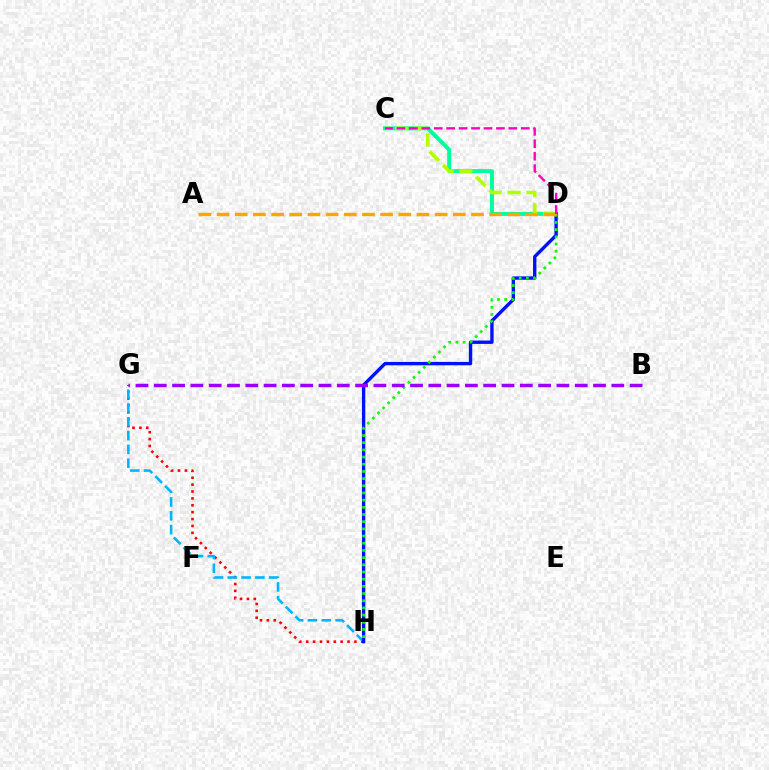{('G', 'H'): [{'color': '#ff0000', 'line_style': 'dotted', 'thickness': 1.87}, {'color': '#00b5ff', 'line_style': 'dashed', 'thickness': 1.87}], ('C', 'D'): [{'color': '#00ff9d', 'line_style': 'solid', 'thickness': 2.87}, {'color': '#b3ff00', 'line_style': 'dashed', 'thickness': 2.57}, {'color': '#ff00bd', 'line_style': 'dashed', 'thickness': 1.69}], ('D', 'H'): [{'color': '#0010ff', 'line_style': 'solid', 'thickness': 2.42}, {'color': '#08ff00', 'line_style': 'dotted', 'thickness': 1.95}], ('B', 'G'): [{'color': '#9b00ff', 'line_style': 'dashed', 'thickness': 2.49}], ('A', 'D'): [{'color': '#ffa500', 'line_style': 'dashed', 'thickness': 2.47}]}